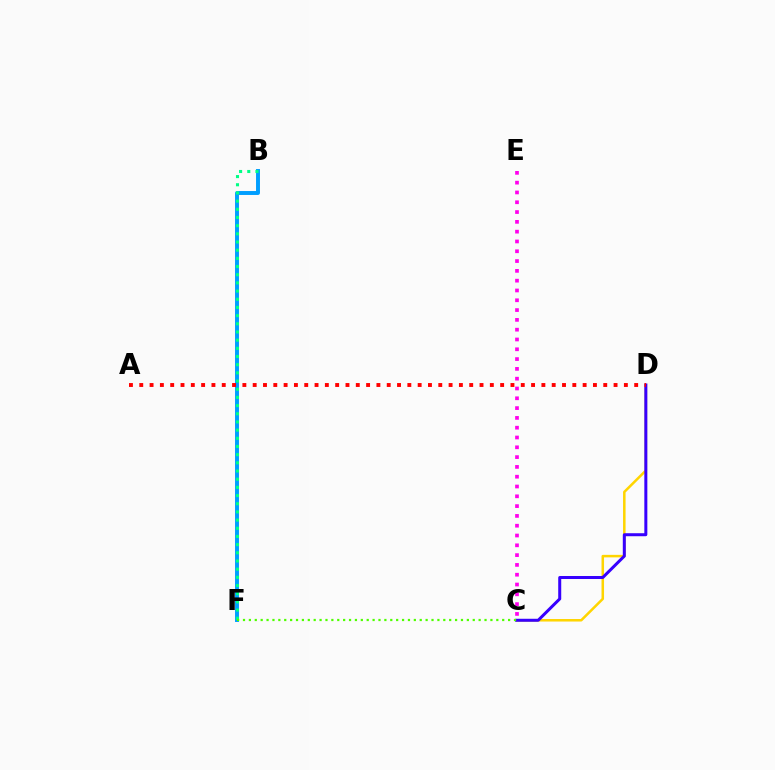{('C', 'D'): [{'color': '#ffd500', 'line_style': 'solid', 'thickness': 1.81}, {'color': '#3700ff', 'line_style': 'solid', 'thickness': 2.17}], ('B', 'F'): [{'color': '#009eff', 'line_style': 'solid', 'thickness': 2.83}, {'color': '#00ff86', 'line_style': 'dotted', 'thickness': 2.22}], ('A', 'D'): [{'color': '#ff0000', 'line_style': 'dotted', 'thickness': 2.8}], ('C', 'E'): [{'color': '#ff00ed', 'line_style': 'dotted', 'thickness': 2.66}], ('C', 'F'): [{'color': '#4fff00', 'line_style': 'dotted', 'thickness': 1.6}]}